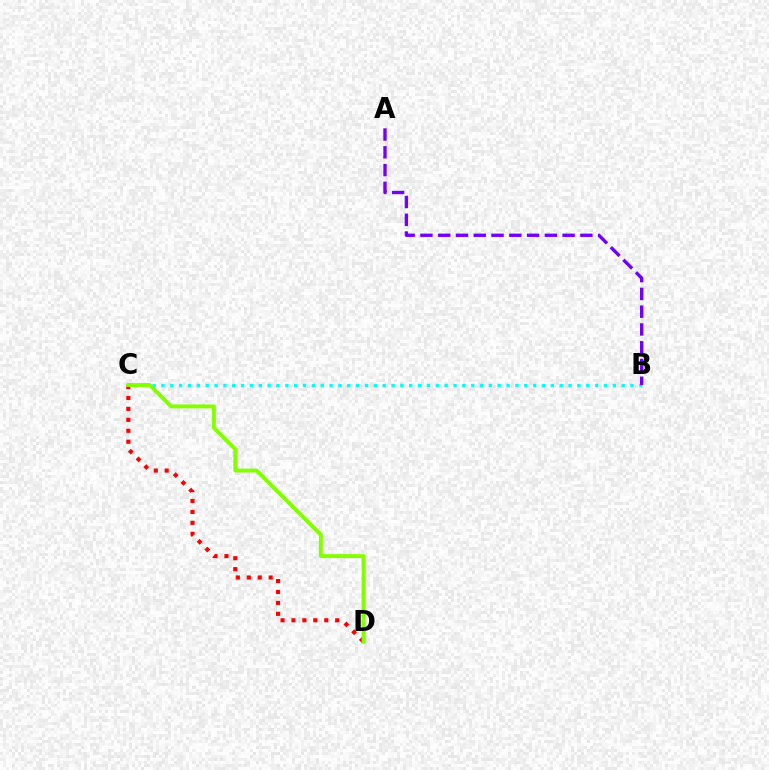{('B', 'C'): [{'color': '#00fff6', 'line_style': 'dotted', 'thickness': 2.4}], ('C', 'D'): [{'color': '#ff0000', 'line_style': 'dotted', 'thickness': 2.97}, {'color': '#84ff00', 'line_style': 'solid', 'thickness': 2.83}], ('A', 'B'): [{'color': '#7200ff', 'line_style': 'dashed', 'thickness': 2.41}]}